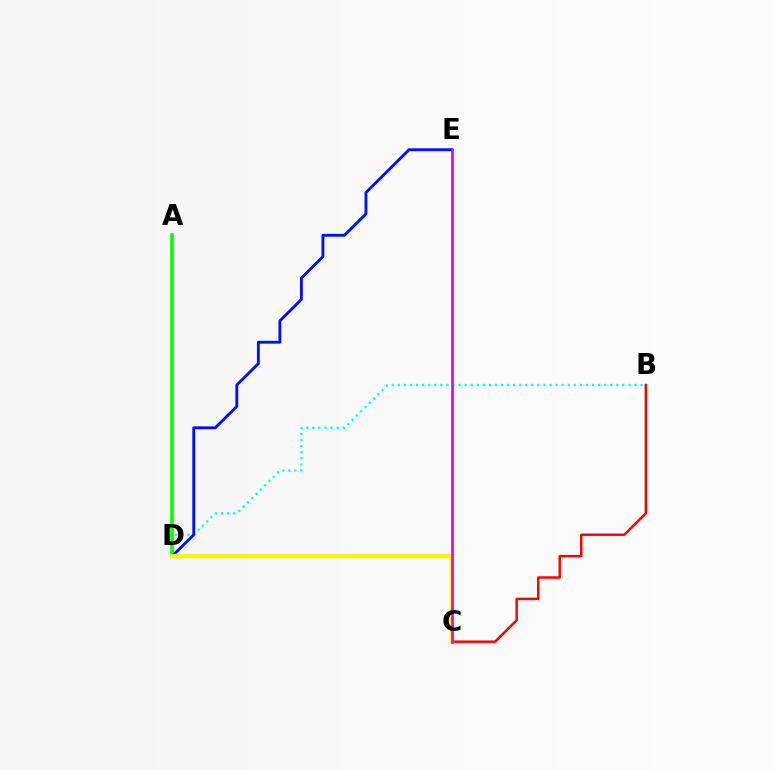{('B', 'D'): [{'color': '#00fff6', 'line_style': 'dotted', 'thickness': 1.65}], ('B', 'C'): [{'color': '#ff0000', 'line_style': 'solid', 'thickness': 1.77}], ('A', 'D'): [{'color': '#08ff00', 'line_style': 'solid', 'thickness': 2.63}], ('D', 'E'): [{'color': '#0010ff', 'line_style': 'solid', 'thickness': 2.06}], ('C', 'D'): [{'color': '#fcf500', 'line_style': 'solid', 'thickness': 2.99}], ('C', 'E'): [{'color': '#ee00ff', 'line_style': 'solid', 'thickness': 1.99}]}